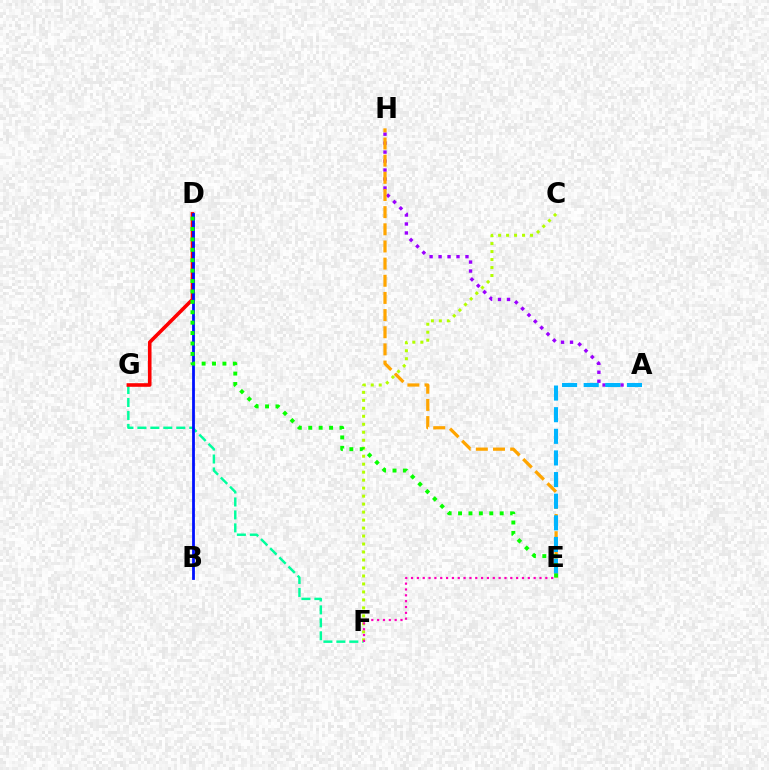{('A', 'H'): [{'color': '#9b00ff', 'line_style': 'dotted', 'thickness': 2.44}], ('F', 'G'): [{'color': '#00ff9d', 'line_style': 'dashed', 'thickness': 1.76}], ('D', 'G'): [{'color': '#ff0000', 'line_style': 'solid', 'thickness': 2.59}], ('E', 'H'): [{'color': '#ffa500', 'line_style': 'dashed', 'thickness': 2.33}], ('B', 'D'): [{'color': '#0010ff', 'line_style': 'solid', 'thickness': 2.01}], ('A', 'E'): [{'color': '#00b5ff', 'line_style': 'dashed', 'thickness': 2.94}], ('C', 'F'): [{'color': '#b3ff00', 'line_style': 'dotted', 'thickness': 2.17}], ('D', 'E'): [{'color': '#08ff00', 'line_style': 'dotted', 'thickness': 2.83}], ('E', 'F'): [{'color': '#ff00bd', 'line_style': 'dotted', 'thickness': 1.59}]}